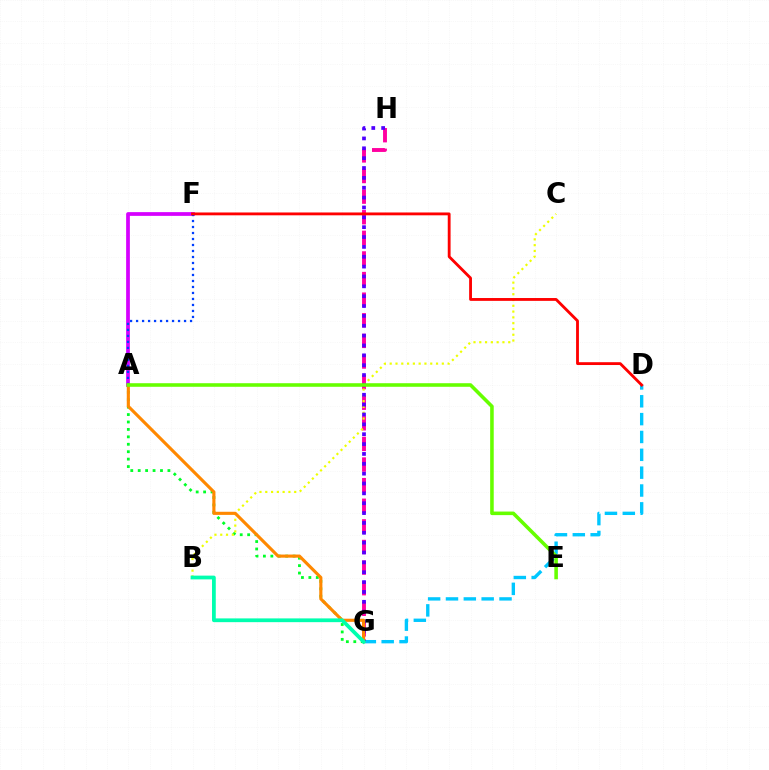{('G', 'H'): [{'color': '#ff00a0', 'line_style': 'dashed', 'thickness': 2.8}, {'color': '#4f00ff', 'line_style': 'dotted', 'thickness': 2.68}], ('A', 'G'): [{'color': '#00ff27', 'line_style': 'dotted', 'thickness': 2.02}, {'color': '#ff8800', 'line_style': 'solid', 'thickness': 2.25}], ('A', 'F'): [{'color': '#d600ff', 'line_style': 'solid', 'thickness': 2.69}, {'color': '#003fff', 'line_style': 'dotted', 'thickness': 1.63}], ('D', 'G'): [{'color': '#00c7ff', 'line_style': 'dashed', 'thickness': 2.42}], ('B', 'C'): [{'color': '#eeff00', 'line_style': 'dotted', 'thickness': 1.57}], ('D', 'F'): [{'color': '#ff0000', 'line_style': 'solid', 'thickness': 2.04}], ('B', 'G'): [{'color': '#00ffaf', 'line_style': 'solid', 'thickness': 2.71}], ('A', 'E'): [{'color': '#66ff00', 'line_style': 'solid', 'thickness': 2.57}]}